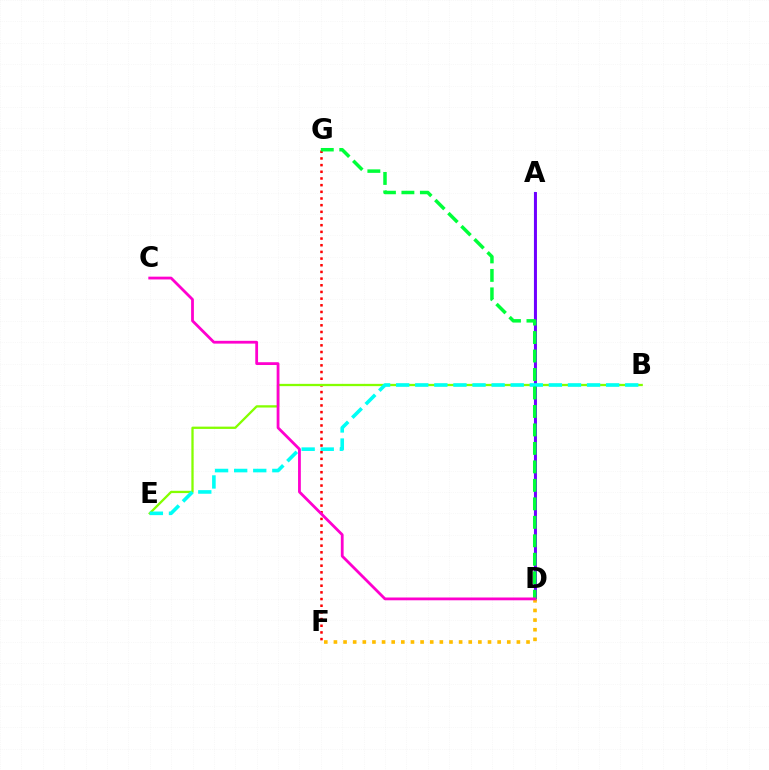{('A', 'D'): [{'color': '#004bff', 'line_style': 'solid', 'thickness': 1.53}, {'color': '#7200ff', 'line_style': 'solid', 'thickness': 2.09}], ('D', 'F'): [{'color': '#ffbd00', 'line_style': 'dotted', 'thickness': 2.62}], ('F', 'G'): [{'color': '#ff0000', 'line_style': 'dotted', 'thickness': 1.81}], ('B', 'E'): [{'color': '#84ff00', 'line_style': 'solid', 'thickness': 1.65}, {'color': '#00fff6', 'line_style': 'dashed', 'thickness': 2.59}], ('D', 'G'): [{'color': '#00ff39', 'line_style': 'dashed', 'thickness': 2.51}], ('C', 'D'): [{'color': '#ff00cf', 'line_style': 'solid', 'thickness': 2.01}]}